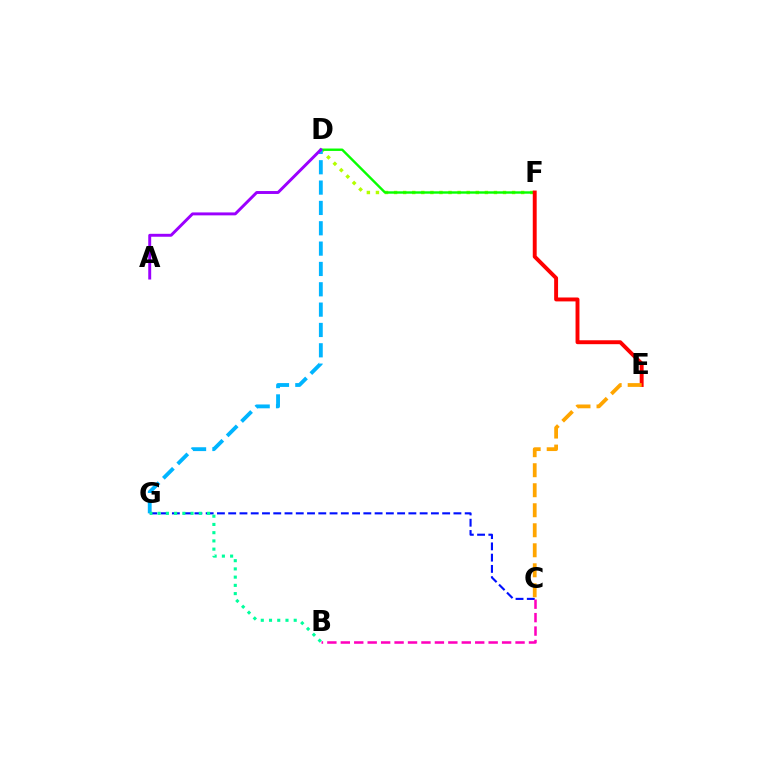{('D', 'F'): [{'color': '#b3ff00', 'line_style': 'dotted', 'thickness': 2.47}, {'color': '#08ff00', 'line_style': 'solid', 'thickness': 1.73}], ('C', 'G'): [{'color': '#0010ff', 'line_style': 'dashed', 'thickness': 1.53}], ('D', 'G'): [{'color': '#00b5ff', 'line_style': 'dashed', 'thickness': 2.76}], ('A', 'D'): [{'color': '#9b00ff', 'line_style': 'solid', 'thickness': 2.11}], ('B', 'C'): [{'color': '#ff00bd', 'line_style': 'dashed', 'thickness': 1.83}], ('E', 'F'): [{'color': '#ff0000', 'line_style': 'solid', 'thickness': 2.82}], ('C', 'E'): [{'color': '#ffa500', 'line_style': 'dashed', 'thickness': 2.72}], ('B', 'G'): [{'color': '#00ff9d', 'line_style': 'dotted', 'thickness': 2.24}]}